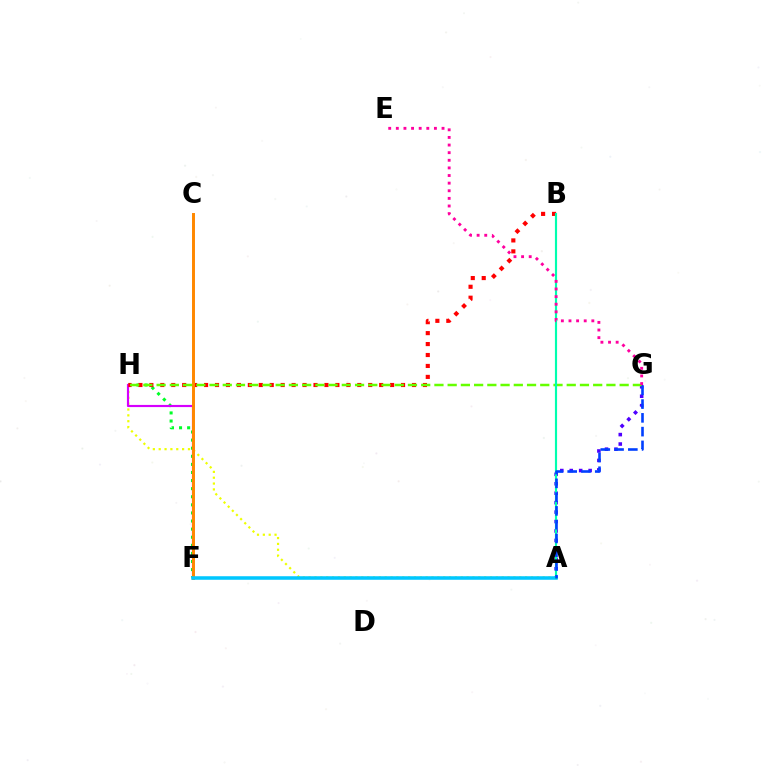{('F', 'H'): [{'color': '#00ff27', 'line_style': 'dotted', 'thickness': 2.2}, {'color': '#d600ff', 'line_style': 'solid', 'thickness': 1.55}], ('A', 'H'): [{'color': '#eeff00', 'line_style': 'dotted', 'thickness': 1.59}], ('B', 'H'): [{'color': '#ff0000', 'line_style': 'dotted', 'thickness': 2.97}], ('C', 'F'): [{'color': '#ff8800', 'line_style': 'solid', 'thickness': 2.13}], ('A', 'G'): [{'color': '#4f00ff', 'line_style': 'dotted', 'thickness': 2.57}, {'color': '#003fff', 'line_style': 'dashed', 'thickness': 1.87}], ('A', 'F'): [{'color': '#00c7ff', 'line_style': 'solid', 'thickness': 2.55}], ('G', 'H'): [{'color': '#66ff00', 'line_style': 'dashed', 'thickness': 1.8}], ('A', 'B'): [{'color': '#00ffaf', 'line_style': 'solid', 'thickness': 1.55}], ('E', 'G'): [{'color': '#ff00a0', 'line_style': 'dotted', 'thickness': 2.07}]}